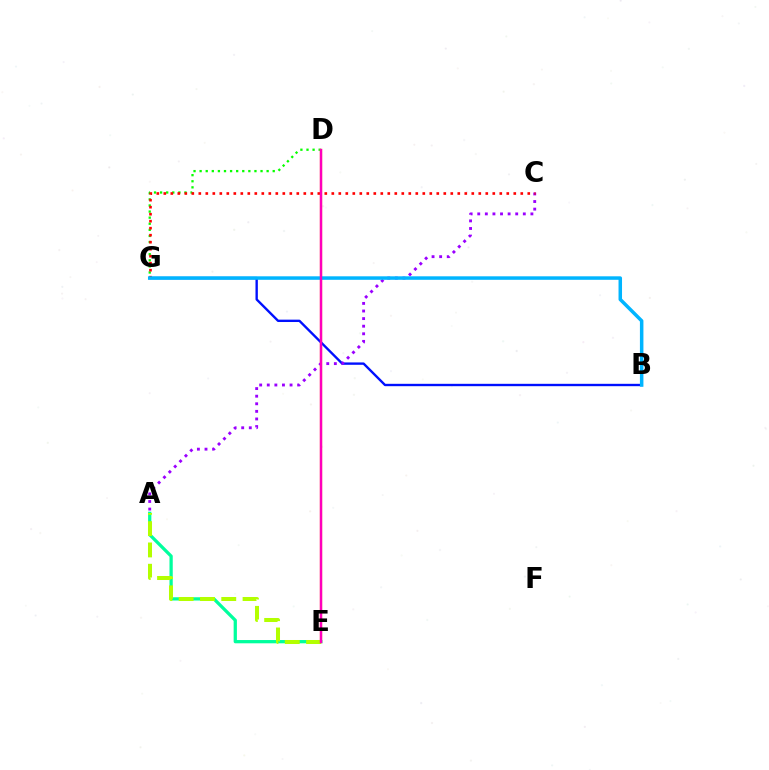{('D', 'G'): [{'color': '#08ff00', 'line_style': 'dotted', 'thickness': 1.65}], ('A', 'E'): [{'color': '#00ff9d', 'line_style': 'solid', 'thickness': 2.35}, {'color': '#b3ff00', 'line_style': 'dashed', 'thickness': 2.89}], ('D', 'E'): [{'color': '#ffa500', 'line_style': 'solid', 'thickness': 1.61}, {'color': '#ff00bd', 'line_style': 'solid', 'thickness': 1.74}], ('B', 'G'): [{'color': '#0010ff', 'line_style': 'solid', 'thickness': 1.71}, {'color': '#00b5ff', 'line_style': 'solid', 'thickness': 2.52}], ('A', 'C'): [{'color': '#9b00ff', 'line_style': 'dotted', 'thickness': 2.06}], ('C', 'G'): [{'color': '#ff0000', 'line_style': 'dotted', 'thickness': 1.9}]}